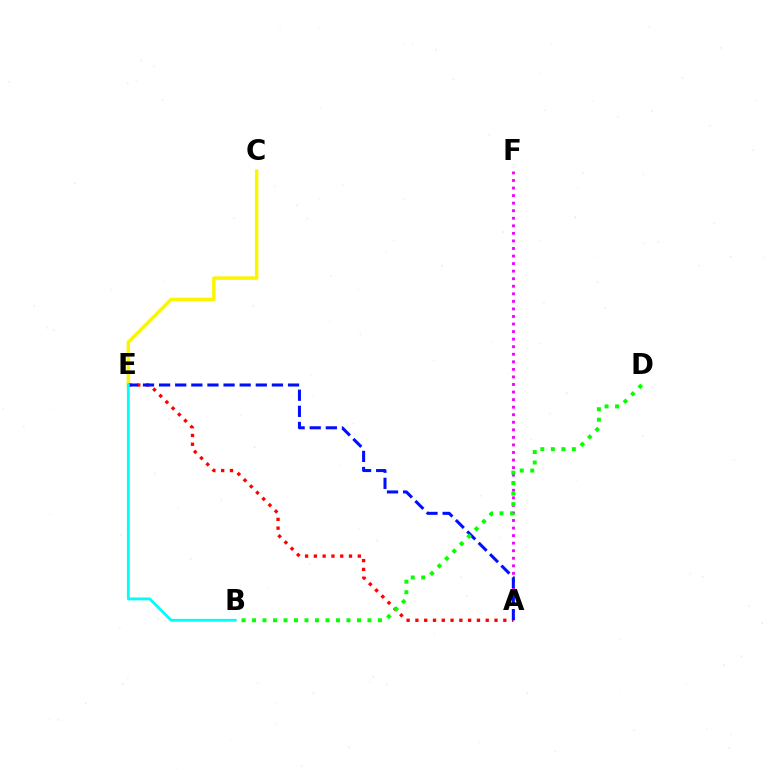{('A', 'F'): [{'color': '#ee00ff', 'line_style': 'dotted', 'thickness': 2.05}], ('A', 'E'): [{'color': '#ff0000', 'line_style': 'dotted', 'thickness': 2.39}, {'color': '#0010ff', 'line_style': 'dashed', 'thickness': 2.19}], ('C', 'E'): [{'color': '#fcf500', 'line_style': 'solid', 'thickness': 2.51}], ('B', 'E'): [{'color': '#00fff6', 'line_style': 'solid', 'thickness': 2.05}], ('B', 'D'): [{'color': '#08ff00', 'line_style': 'dotted', 'thickness': 2.85}]}